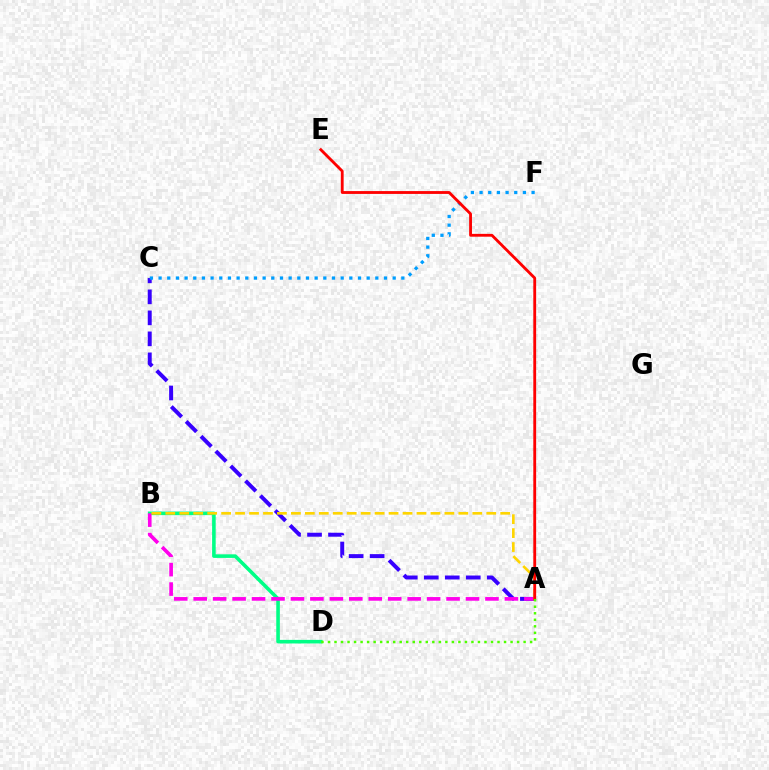{('A', 'C'): [{'color': '#3700ff', 'line_style': 'dashed', 'thickness': 2.85}], ('B', 'D'): [{'color': '#00ff86', 'line_style': 'solid', 'thickness': 2.58}], ('A', 'B'): [{'color': '#ff00ed', 'line_style': 'dashed', 'thickness': 2.64}, {'color': '#ffd500', 'line_style': 'dashed', 'thickness': 1.9}], ('C', 'F'): [{'color': '#009eff', 'line_style': 'dotted', 'thickness': 2.36}], ('A', 'E'): [{'color': '#ff0000', 'line_style': 'solid', 'thickness': 2.04}], ('A', 'D'): [{'color': '#4fff00', 'line_style': 'dotted', 'thickness': 1.77}]}